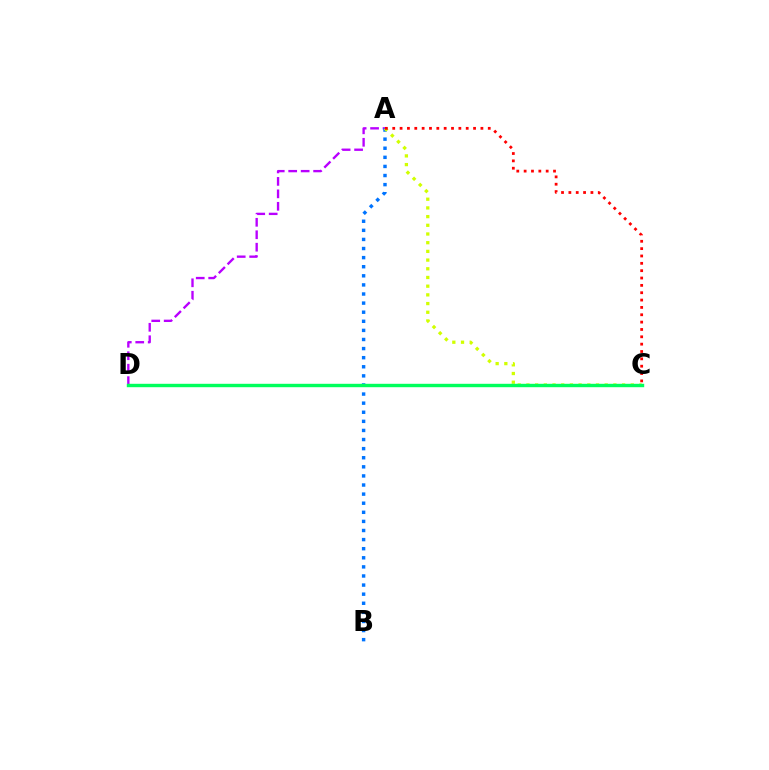{('A', 'D'): [{'color': '#b900ff', 'line_style': 'dashed', 'thickness': 1.69}], ('A', 'B'): [{'color': '#0074ff', 'line_style': 'dotted', 'thickness': 2.47}], ('A', 'C'): [{'color': '#d1ff00', 'line_style': 'dotted', 'thickness': 2.36}, {'color': '#ff0000', 'line_style': 'dotted', 'thickness': 2.0}], ('C', 'D'): [{'color': '#00ff5c', 'line_style': 'solid', 'thickness': 2.45}]}